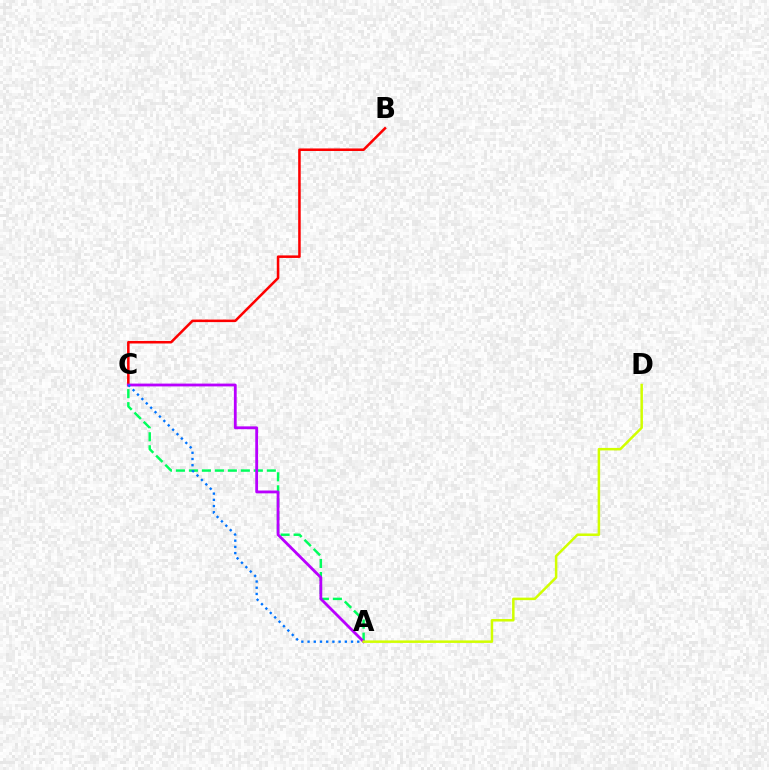{('B', 'C'): [{'color': '#ff0000', 'line_style': 'solid', 'thickness': 1.83}], ('A', 'C'): [{'color': '#00ff5c', 'line_style': 'dashed', 'thickness': 1.76}, {'color': '#b900ff', 'line_style': 'solid', 'thickness': 2.02}, {'color': '#0074ff', 'line_style': 'dotted', 'thickness': 1.69}], ('A', 'D'): [{'color': '#d1ff00', 'line_style': 'solid', 'thickness': 1.8}]}